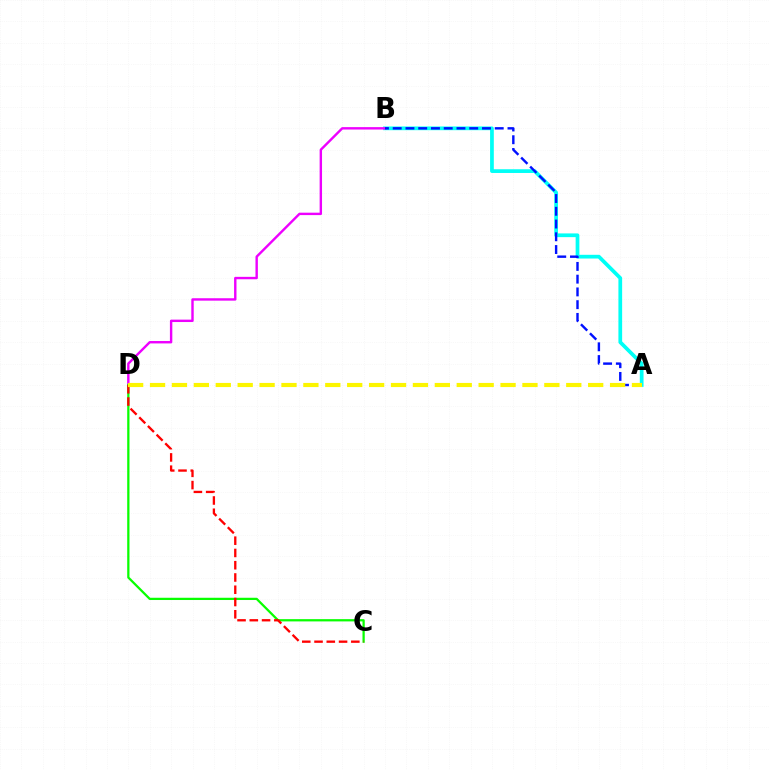{('A', 'B'): [{'color': '#00fff6', 'line_style': 'solid', 'thickness': 2.68}, {'color': '#0010ff', 'line_style': 'dashed', 'thickness': 1.73}], ('B', 'D'): [{'color': '#ee00ff', 'line_style': 'solid', 'thickness': 1.73}], ('C', 'D'): [{'color': '#08ff00', 'line_style': 'solid', 'thickness': 1.62}, {'color': '#ff0000', 'line_style': 'dashed', 'thickness': 1.67}], ('A', 'D'): [{'color': '#fcf500', 'line_style': 'dashed', 'thickness': 2.98}]}